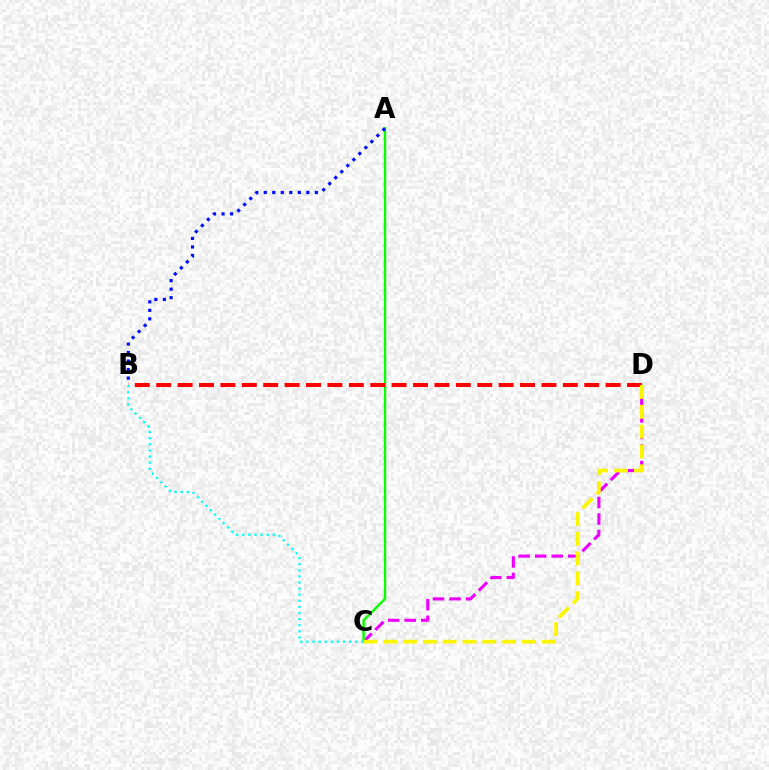{('C', 'D'): [{'color': '#ee00ff', 'line_style': 'dashed', 'thickness': 2.25}, {'color': '#fcf500', 'line_style': 'dashed', 'thickness': 2.7}], ('A', 'C'): [{'color': '#08ff00', 'line_style': 'solid', 'thickness': 1.76}], ('B', 'D'): [{'color': '#ff0000', 'line_style': 'dashed', 'thickness': 2.91}], ('A', 'B'): [{'color': '#0010ff', 'line_style': 'dotted', 'thickness': 2.31}], ('B', 'C'): [{'color': '#00fff6', 'line_style': 'dotted', 'thickness': 1.66}]}